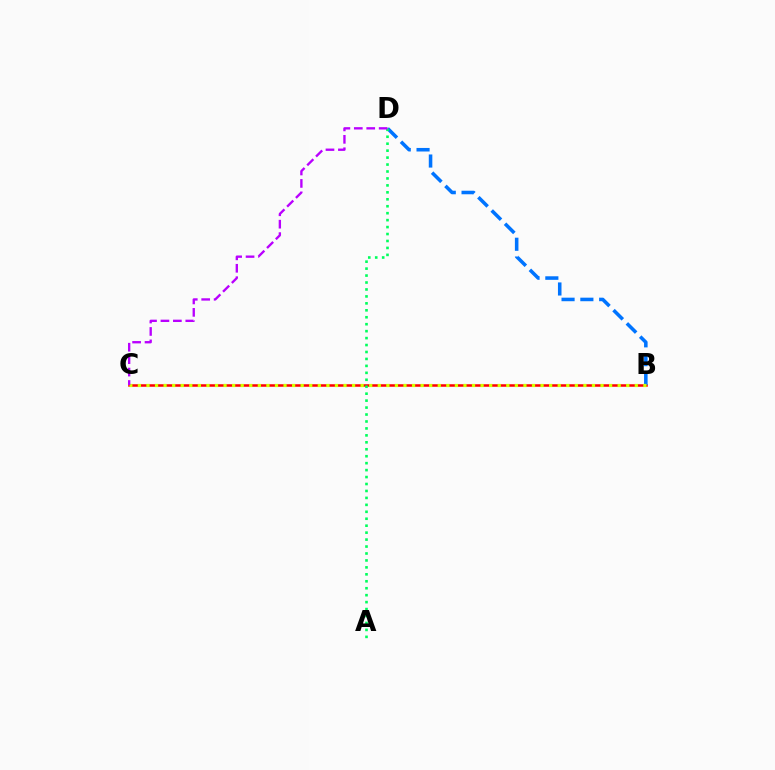{('B', 'C'): [{'color': '#ff0000', 'line_style': 'solid', 'thickness': 1.82}, {'color': '#d1ff00', 'line_style': 'dotted', 'thickness': 2.33}], ('B', 'D'): [{'color': '#0074ff', 'line_style': 'dashed', 'thickness': 2.55}], ('A', 'D'): [{'color': '#00ff5c', 'line_style': 'dotted', 'thickness': 1.89}], ('C', 'D'): [{'color': '#b900ff', 'line_style': 'dashed', 'thickness': 1.69}]}